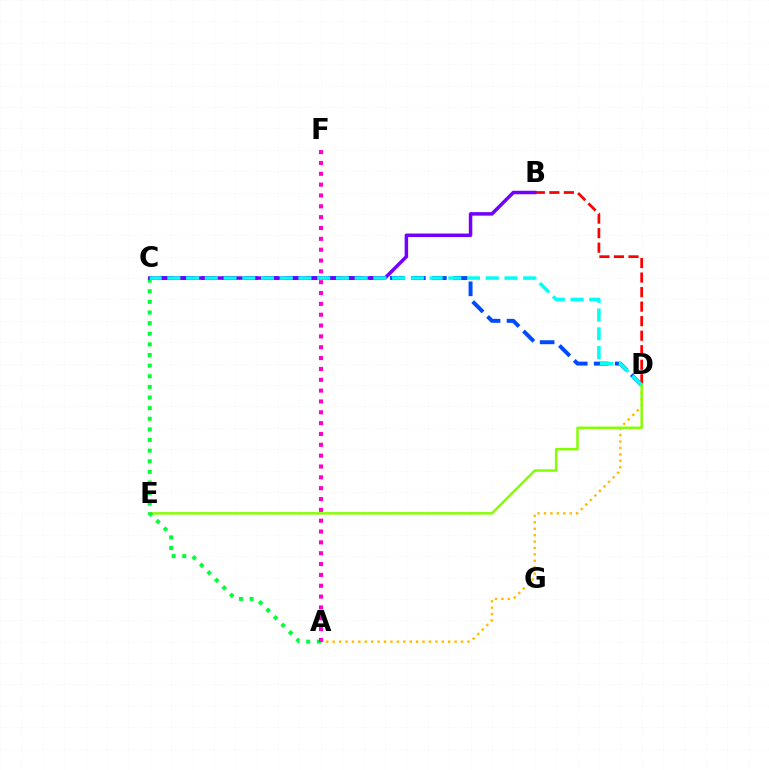{('C', 'D'): [{'color': '#004bff', 'line_style': 'dashed', 'thickness': 2.85}, {'color': '#00fff6', 'line_style': 'dashed', 'thickness': 2.54}], ('B', 'D'): [{'color': '#ff0000', 'line_style': 'dashed', 'thickness': 1.97}], ('A', 'D'): [{'color': '#ffbd00', 'line_style': 'dotted', 'thickness': 1.74}], ('D', 'E'): [{'color': '#84ff00', 'line_style': 'solid', 'thickness': 1.77}], ('A', 'C'): [{'color': '#00ff39', 'line_style': 'dotted', 'thickness': 2.89}], ('B', 'C'): [{'color': '#7200ff', 'line_style': 'solid', 'thickness': 2.52}], ('A', 'F'): [{'color': '#ff00cf', 'line_style': 'dotted', 'thickness': 2.95}]}